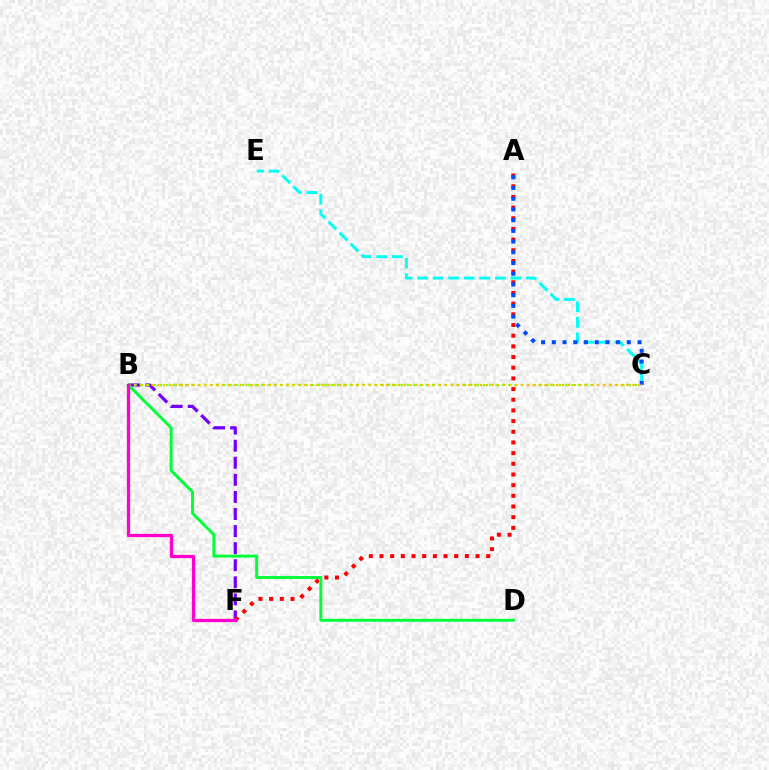{('B', 'F'): [{'color': '#7200ff', 'line_style': 'dashed', 'thickness': 2.32}, {'color': '#ff00cf', 'line_style': 'solid', 'thickness': 2.35}], ('C', 'E'): [{'color': '#00fff6', 'line_style': 'dashed', 'thickness': 2.11}], ('A', 'F'): [{'color': '#ff0000', 'line_style': 'dotted', 'thickness': 2.9}], ('A', 'C'): [{'color': '#004bff', 'line_style': 'dotted', 'thickness': 2.91}], ('B', 'C'): [{'color': '#84ff00', 'line_style': 'dotted', 'thickness': 1.72}, {'color': '#ffbd00', 'line_style': 'dotted', 'thickness': 1.59}], ('B', 'D'): [{'color': '#00ff39', 'line_style': 'solid', 'thickness': 2.12}]}